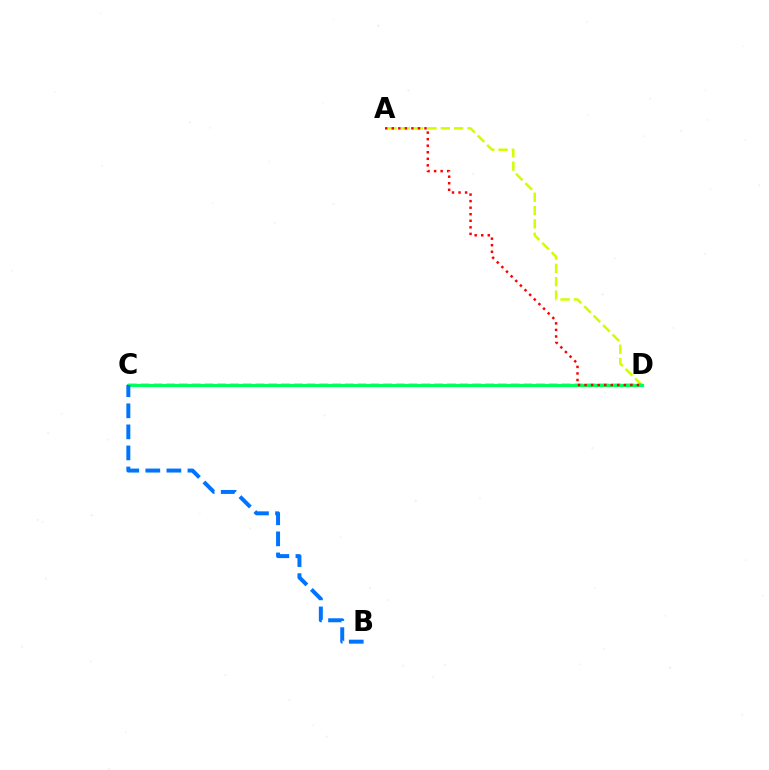{('A', 'D'): [{'color': '#d1ff00', 'line_style': 'dashed', 'thickness': 1.81}, {'color': '#ff0000', 'line_style': 'dotted', 'thickness': 1.78}], ('C', 'D'): [{'color': '#b900ff', 'line_style': 'dashed', 'thickness': 1.73}, {'color': '#00ff5c', 'line_style': 'solid', 'thickness': 2.28}], ('B', 'C'): [{'color': '#0074ff', 'line_style': 'dashed', 'thickness': 2.86}]}